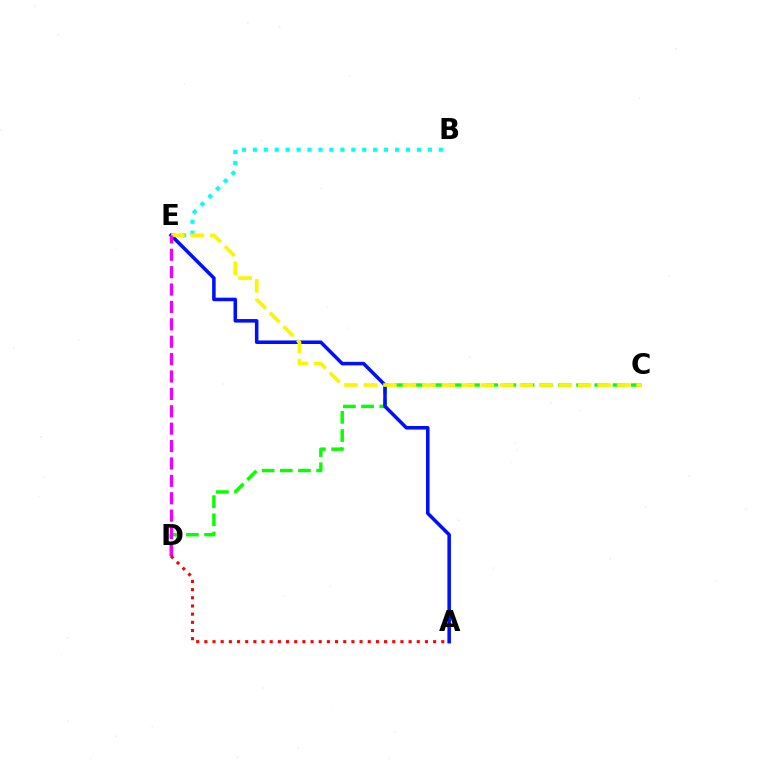{('C', 'D'): [{'color': '#08ff00', 'line_style': 'dashed', 'thickness': 2.47}], ('B', 'E'): [{'color': '#00fff6', 'line_style': 'dotted', 'thickness': 2.97}], ('A', 'E'): [{'color': '#0010ff', 'line_style': 'solid', 'thickness': 2.55}], ('C', 'E'): [{'color': '#fcf500', 'line_style': 'dashed', 'thickness': 2.65}], ('D', 'E'): [{'color': '#ee00ff', 'line_style': 'dashed', 'thickness': 2.36}], ('A', 'D'): [{'color': '#ff0000', 'line_style': 'dotted', 'thickness': 2.22}]}